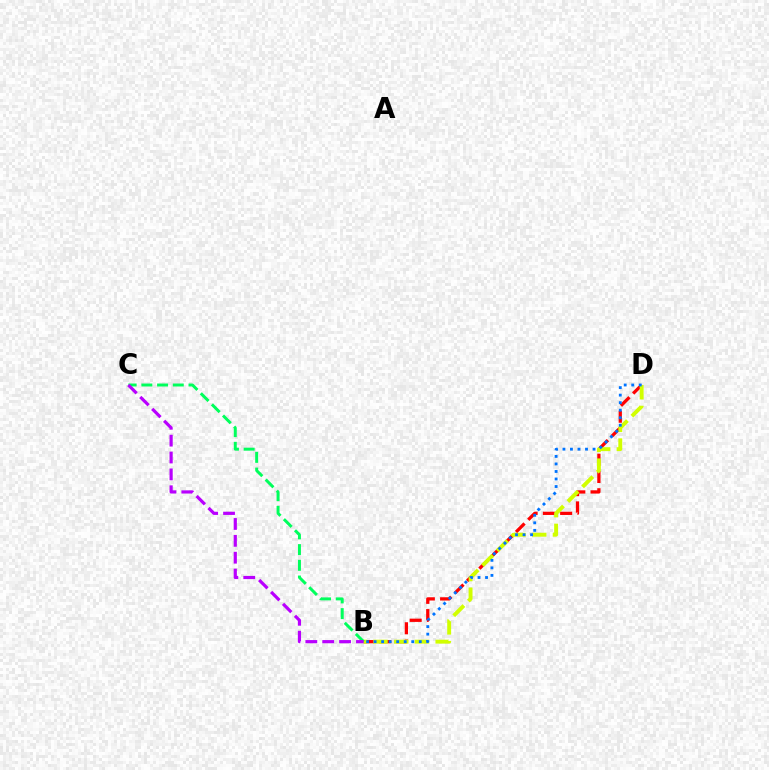{('B', 'D'): [{'color': '#ff0000', 'line_style': 'dashed', 'thickness': 2.35}, {'color': '#d1ff00', 'line_style': 'dashed', 'thickness': 2.82}, {'color': '#0074ff', 'line_style': 'dotted', 'thickness': 2.05}], ('B', 'C'): [{'color': '#00ff5c', 'line_style': 'dashed', 'thickness': 2.13}, {'color': '#b900ff', 'line_style': 'dashed', 'thickness': 2.29}]}